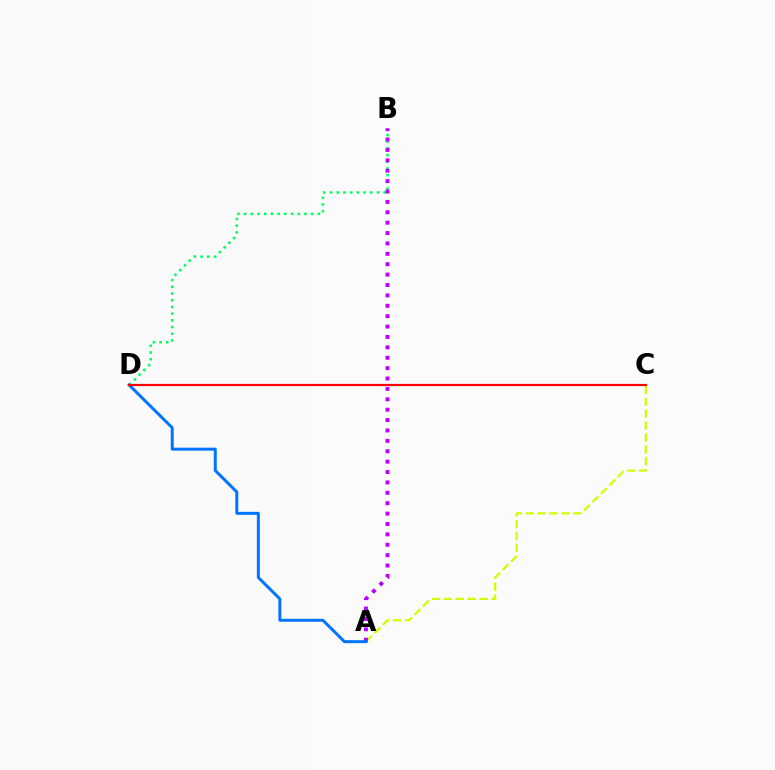{('A', 'C'): [{'color': '#d1ff00', 'line_style': 'dashed', 'thickness': 1.62}], ('B', 'D'): [{'color': '#00ff5c', 'line_style': 'dotted', 'thickness': 1.82}], ('A', 'B'): [{'color': '#b900ff', 'line_style': 'dotted', 'thickness': 2.82}], ('A', 'D'): [{'color': '#0074ff', 'line_style': 'solid', 'thickness': 2.14}], ('C', 'D'): [{'color': '#ff0000', 'line_style': 'solid', 'thickness': 1.59}]}